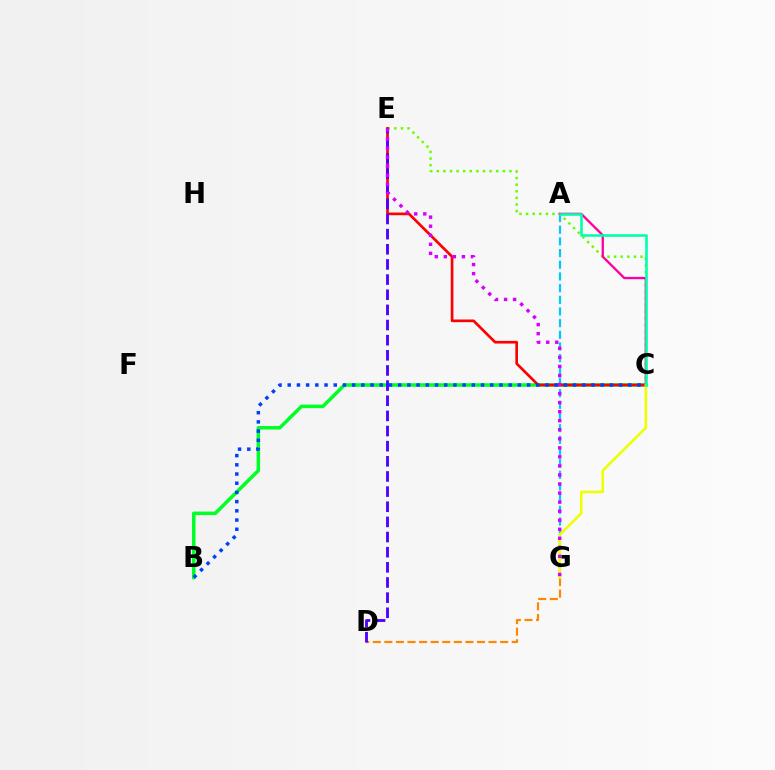{('C', 'E'): [{'color': '#66ff00', 'line_style': 'dotted', 'thickness': 1.79}, {'color': '#ff0000', 'line_style': 'solid', 'thickness': 1.92}], ('A', 'G'): [{'color': '#00c7ff', 'line_style': 'dashed', 'thickness': 1.59}], ('B', 'C'): [{'color': '#00ff27', 'line_style': 'solid', 'thickness': 2.53}, {'color': '#003fff', 'line_style': 'dotted', 'thickness': 2.5}], ('A', 'C'): [{'color': '#ff00a0', 'line_style': 'solid', 'thickness': 1.67}, {'color': '#00ffaf', 'line_style': 'solid', 'thickness': 1.87}], ('D', 'G'): [{'color': '#ff8800', 'line_style': 'dashed', 'thickness': 1.57}], ('D', 'E'): [{'color': '#4f00ff', 'line_style': 'dashed', 'thickness': 2.06}], ('C', 'G'): [{'color': '#eeff00', 'line_style': 'solid', 'thickness': 1.85}], ('E', 'G'): [{'color': '#d600ff', 'line_style': 'dotted', 'thickness': 2.46}]}